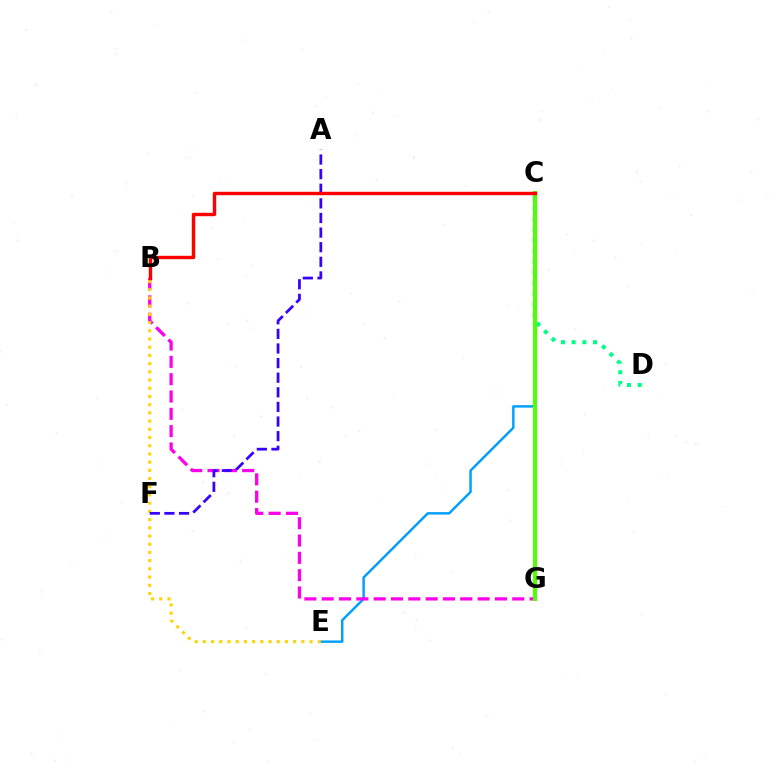{('C', 'D'): [{'color': '#00ff86', 'line_style': 'dotted', 'thickness': 2.91}], ('C', 'E'): [{'color': '#009eff', 'line_style': 'solid', 'thickness': 1.75}], ('B', 'G'): [{'color': '#ff00ed', 'line_style': 'dashed', 'thickness': 2.35}], ('C', 'G'): [{'color': '#4fff00', 'line_style': 'solid', 'thickness': 2.94}], ('B', 'E'): [{'color': '#ffd500', 'line_style': 'dotted', 'thickness': 2.23}], ('A', 'F'): [{'color': '#3700ff', 'line_style': 'dashed', 'thickness': 1.99}], ('B', 'C'): [{'color': '#ff0000', 'line_style': 'solid', 'thickness': 2.45}]}